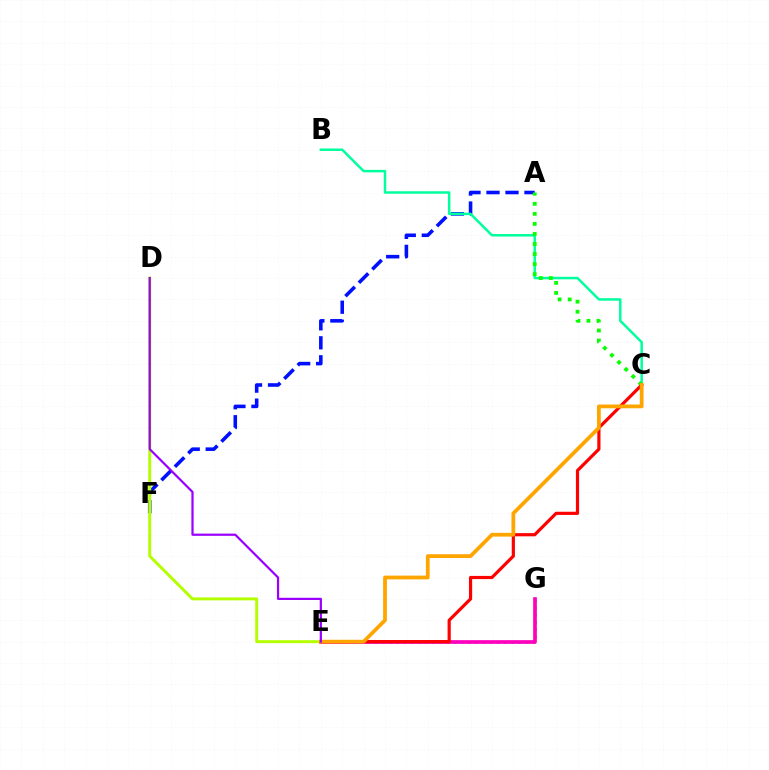{('E', 'G'): [{'color': '#00b5ff', 'line_style': 'dotted', 'thickness': 1.95}, {'color': '#ff00bd', 'line_style': 'solid', 'thickness': 2.65}], ('A', 'F'): [{'color': '#0010ff', 'line_style': 'dashed', 'thickness': 2.58}], ('B', 'C'): [{'color': '#00ff9d', 'line_style': 'solid', 'thickness': 1.79}], ('A', 'C'): [{'color': '#08ff00', 'line_style': 'dotted', 'thickness': 2.73}], ('D', 'E'): [{'color': '#b3ff00', 'line_style': 'solid', 'thickness': 2.11}, {'color': '#9b00ff', 'line_style': 'solid', 'thickness': 1.6}], ('C', 'E'): [{'color': '#ff0000', 'line_style': 'solid', 'thickness': 2.29}, {'color': '#ffa500', 'line_style': 'solid', 'thickness': 2.71}]}